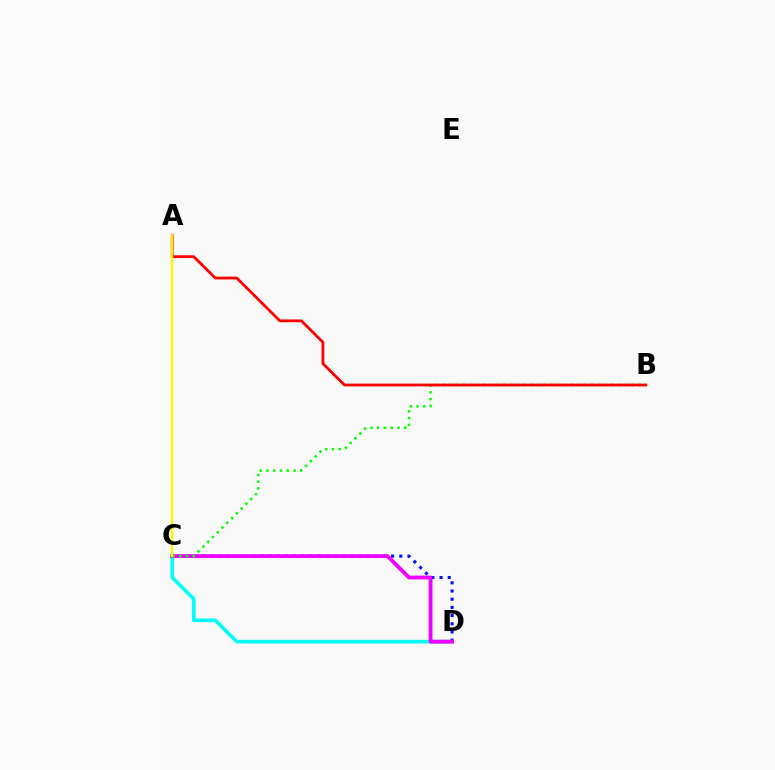{('C', 'D'): [{'color': '#0010ff', 'line_style': 'dotted', 'thickness': 2.22}, {'color': '#00fff6', 'line_style': 'solid', 'thickness': 2.63}, {'color': '#ee00ff', 'line_style': 'solid', 'thickness': 2.76}], ('B', 'C'): [{'color': '#08ff00', 'line_style': 'dotted', 'thickness': 1.84}], ('A', 'B'): [{'color': '#ff0000', 'line_style': 'solid', 'thickness': 2.01}], ('A', 'C'): [{'color': '#fcf500', 'line_style': 'solid', 'thickness': 1.7}]}